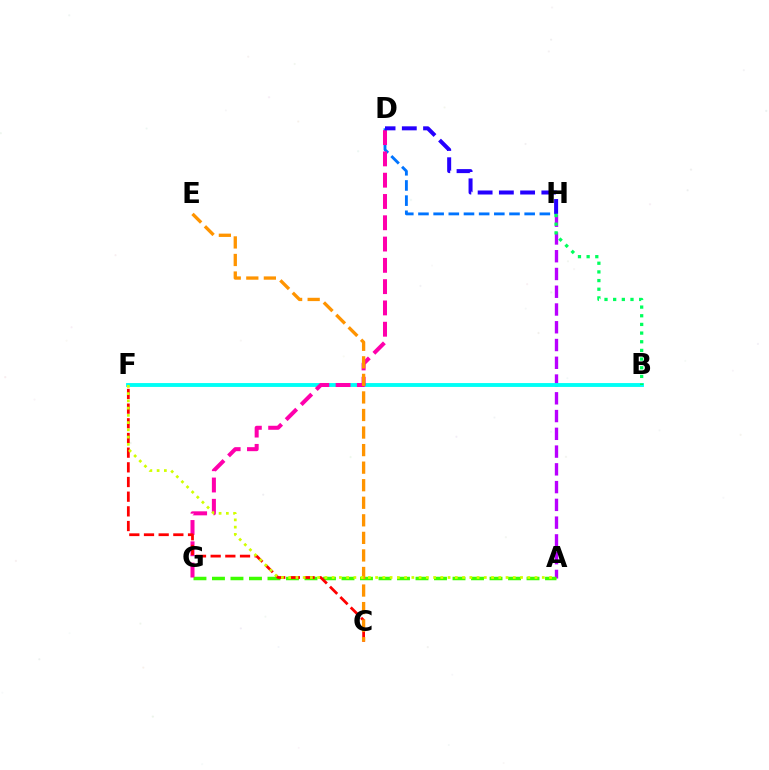{('A', 'H'): [{'color': '#b900ff', 'line_style': 'dashed', 'thickness': 2.41}], ('D', 'H'): [{'color': '#0074ff', 'line_style': 'dashed', 'thickness': 2.06}, {'color': '#2500ff', 'line_style': 'dashed', 'thickness': 2.89}], ('B', 'F'): [{'color': '#00fff6', 'line_style': 'solid', 'thickness': 2.78}], ('A', 'G'): [{'color': '#3dff00', 'line_style': 'dashed', 'thickness': 2.51}], ('D', 'G'): [{'color': '#ff00ac', 'line_style': 'dashed', 'thickness': 2.89}], ('C', 'F'): [{'color': '#ff0000', 'line_style': 'dashed', 'thickness': 1.99}], ('C', 'E'): [{'color': '#ff9400', 'line_style': 'dashed', 'thickness': 2.38}], ('A', 'F'): [{'color': '#d1ff00', 'line_style': 'dotted', 'thickness': 1.97}], ('B', 'H'): [{'color': '#00ff5c', 'line_style': 'dotted', 'thickness': 2.35}]}